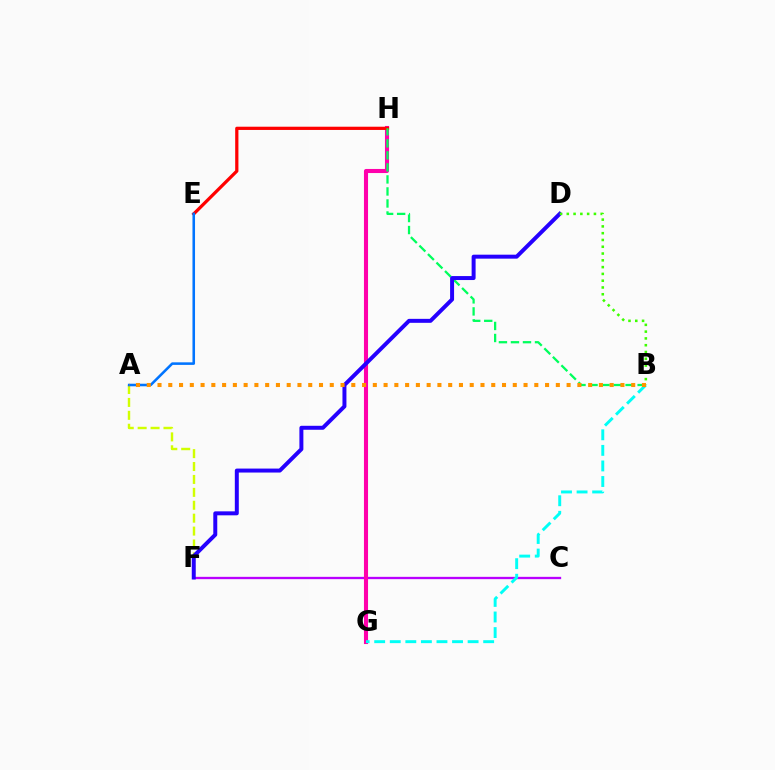{('A', 'F'): [{'color': '#d1ff00', 'line_style': 'dashed', 'thickness': 1.75}], ('C', 'F'): [{'color': '#b900ff', 'line_style': 'solid', 'thickness': 1.67}], ('G', 'H'): [{'color': '#ff00ac', 'line_style': 'solid', 'thickness': 2.94}], ('E', 'H'): [{'color': '#ff0000', 'line_style': 'solid', 'thickness': 2.33}], ('A', 'E'): [{'color': '#0074ff', 'line_style': 'solid', 'thickness': 1.84}], ('B', 'H'): [{'color': '#00ff5c', 'line_style': 'dashed', 'thickness': 1.63}], ('D', 'F'): [{'color': '#2500ff', 'line_style': 'solid', 'thickness': 2.86}], ('B', 'G'): [{'color': '#00fff6', 'line_style': 'dashed', 'thickness': 2.12}], ('B', 'D'): [{'color': '#3dff00', 'line_style': 'dotted', 'thickness': 1.84}], ('A', 'B'): [{'color': '#ff9400', 'line_style': 'dotted', 'thickness': 2.93}]}